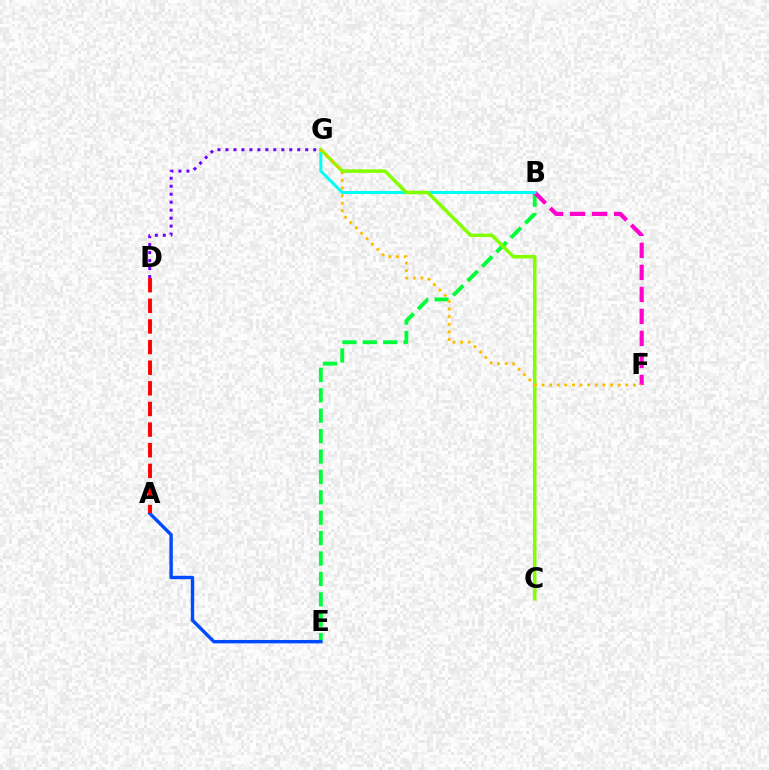{('B', 'E'): [{'color': '#00ff39', 'line_style': 'dashed', 'thickness': 2.77}], ('B', 'F'): [{'color': '#ff00cf', 'line_style': 'dashed', 'thickness': 2.99}], ('A', 'E'): [{'color': '#004bff', 'line_style': 'solid', 'thickness': 2.45}], ('B', 'G'): [{'color': '#00fff6', 'line_style': 'solid', 'thickness': 2.17}], ('C', 'G'): [{'color': '#84ff00', 'line_style': 'solid', 'thickness': 2.53}], ('A', 'D'): [{'color': '#ff0000', 'line_style': 'dashed', 'thickness': 2.8}], ('D', 'G'): [{'color': '#7200ff', 'line_style': 'dotted', 'thickness': 2.17}], ('F', 'G'): [{'color': '#ffbd00', 'line_style': 'dotted', 'thickness': 2.07}]}